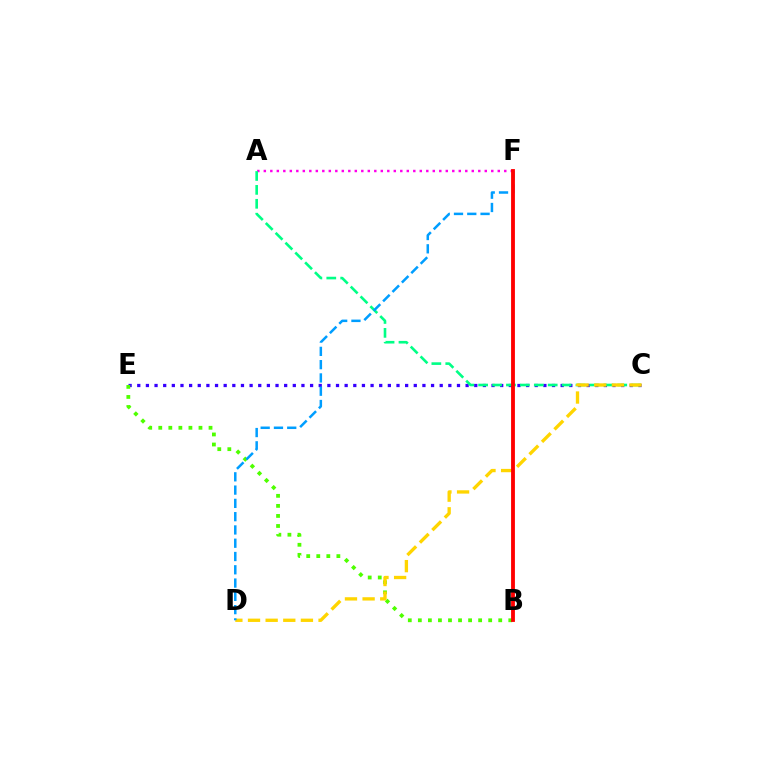{('C', 'E'): [{'color': '#3700ff', 'line_style': 'dotted', 'thickness': 2.35}], ('A', 'F'): [{'color': '#ff00ed', 'line_style': 'dotted', 'thickness': 1.77}], ('A', 'C'): [{'color': '#00ff86', 'line_style': 'dashed', 'thickness': 1.89}], ('B', 'E'): [{'color': '#4fff00', 'line_style': 'dotted', 'thickness': 2.73}], ('C', 'D'): [{'color': '#ffd500', 'line_style': 'dashed', 'thickness': 2.4}], ('D', 'F'): [{'color': '#009eff', 'line_style': 'dashed', 'thickness': 1.8}], ('B', 'F'): [{'color': '#ff0000', 'line_style': 'solid', 'thickness': 2.76}]}